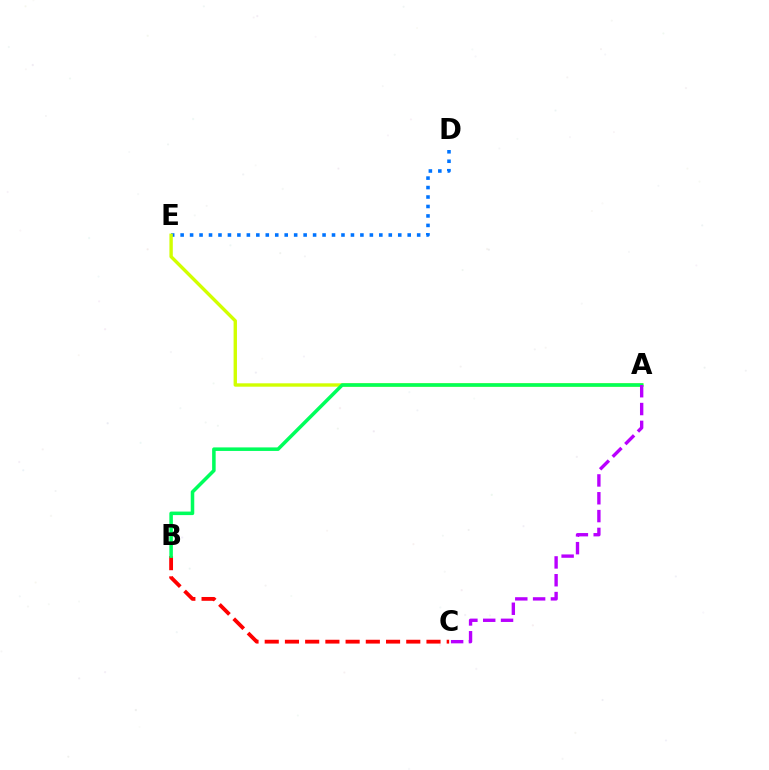{('B', 'C'): [{'color': '#ff0000', 'line_style': 'dashed', 'thickness': 2.75}], ('D', 'E'): [{'color': '#0074ff', 'line_style': 'dotted', 'thickness': 2.57}], ('A', 'E'): [{'color': '#d1ff00', 'line_style': 'solid', 'thickness': 2.43}], ('A', 'B'): [{'color': '#00ff5c', 'line_style': 'solid', 'thickness': 2.54}], ('A', 'C'): [{'color': '#b900ff', 'line_style': 'dashed', 'thickness': 2.42}]}